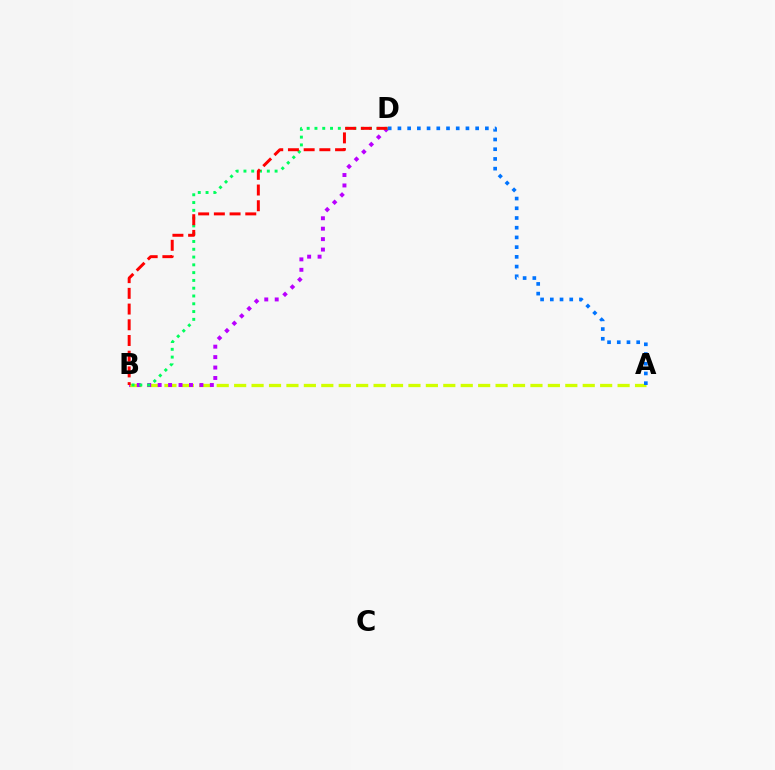{('A', 'B'): [{'color': '#d1ff00', 'line_style': 'dashed', 'thickness': 2.37}], ('B', 'D'): [{'color': '#b900ff', 'line_style': 'dotted', 'thickness': 2.84}, {'color': '#00ff5c', 'line_style': 'dotted', 'thickness': 2.12}, {'color': '#ff0000', 'line_style': 'dashed', 'thickness': 2.13}], ('A', 'D'): [{'color': '#0074ff', 'line_style': 'dotted', 'thickness': 2.64}]}